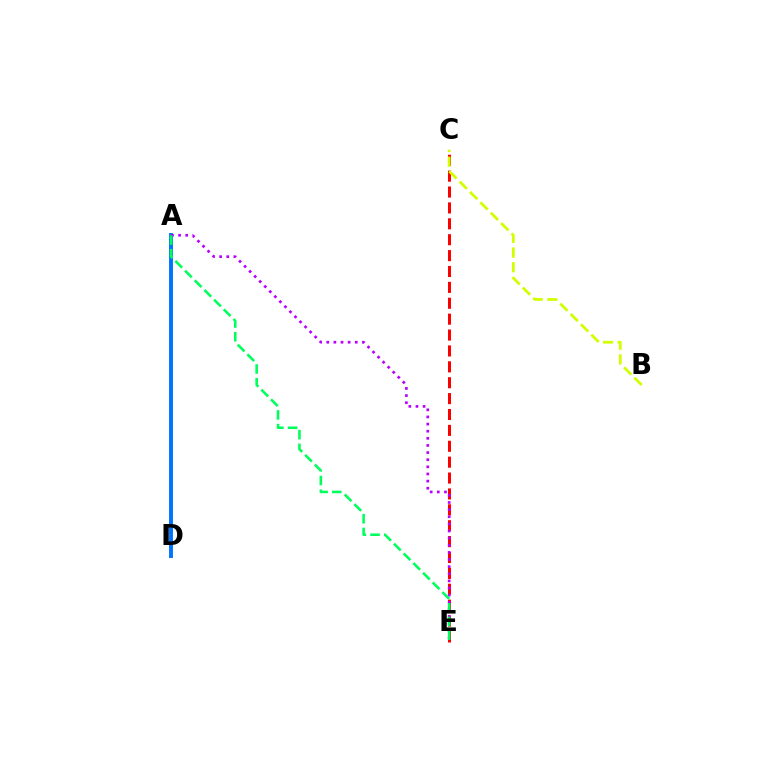{('C', 'E'): [{'color': '#ff0000', 'line_style': 'dashed', 'thickness': 2.16}], ('B', 'C'): [{'color': '#d1ff00', 'line_style': 'dashed', 'thickness': 1.99}], ('A', 'D'): [{'color': '#0074ff', 'line_style': 'solid', 'thickness': 2.82}], ('A', 'E'): [{'color': '#b900ff', 'line_style': 'dotted', 'thickness': 1.94}, {'color': '#00ff5c', 'line_style': 'dashed', 'thickness': 1.86}]}